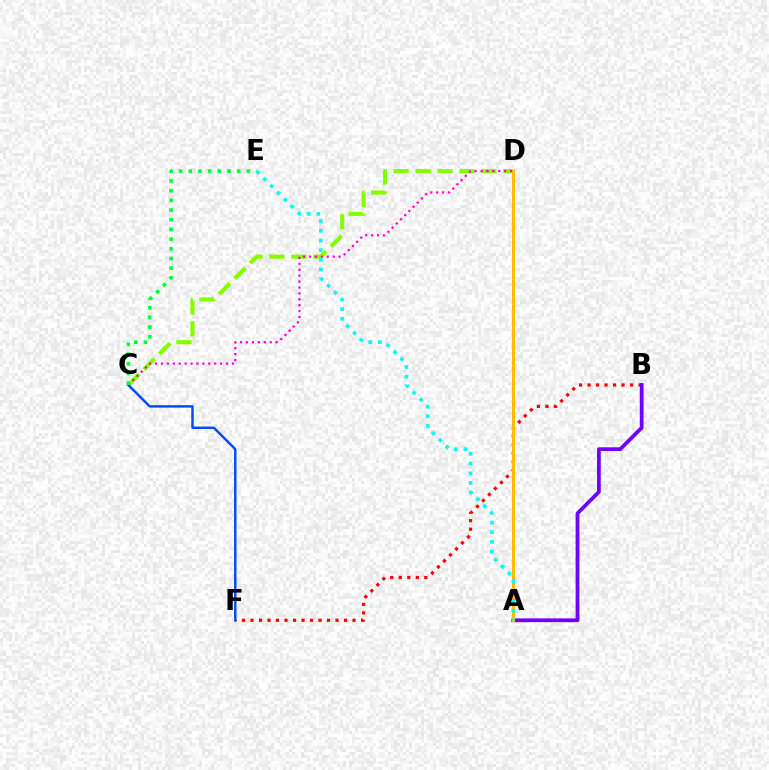{('C', 'D'): [{'color': '#84ff00', 'line_style': 'dashed', 'thickness': 2.98}, {'color': '#ff00cf', 'line_style': 'dotted', 'thickness': 1.61}], ('B', 'F'): [{'color': '#ff0000', 'line_style': 'dotted', 'thickness': 2.31}], ('A', 'B'): [{'color': '#7200ff', 'line_style': 'solid', 'thickness': 2.7}], ('A', 'D'): [{'color': '#ffbd00', 'line_style': 'solid', 'thickness': 2.17}], ('A', 'E'): [{'color': '#00fff6', 'line_style': 'dotted', 'thickness': 2.63}], ('C', 'F'): [{'color': '#004bff', 'line_style': 'solid', 'thickness': 1.75}], ('C', 'E'): [{'color': '#00ff39', 'line_style': 'dotted', 'thickness': 2.63}]}